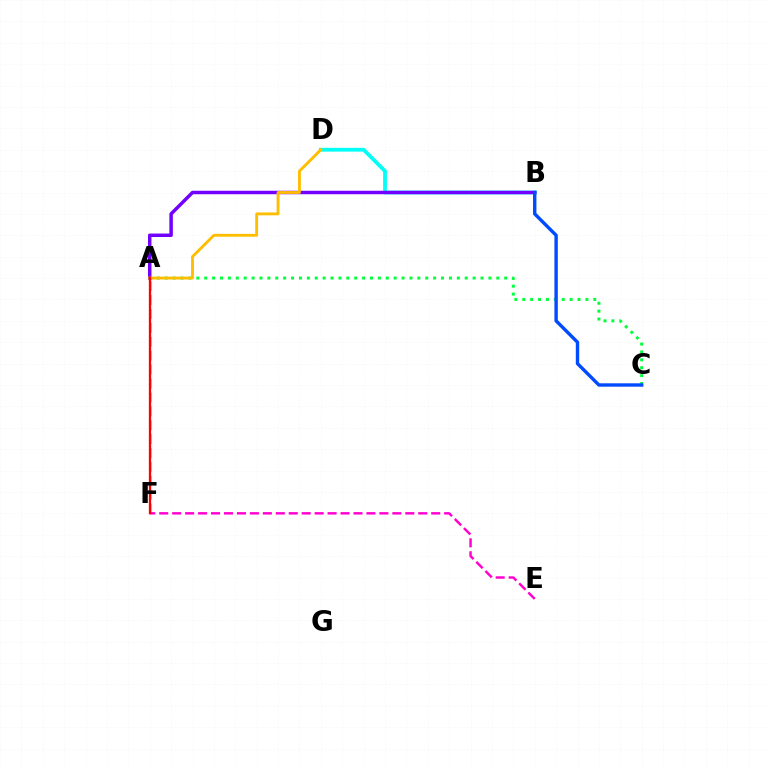{('B', 'D'): [{'color': '#00fff6', 'line_style': 'solid', 'thickness': 2.73}], ('A', 'C'): [{'color': '#00ff39', 'line_style': 'dotted', 'thickness': 2.14}], ('A', 'F'): [{'color': '#84ff00', 'line_style': 'dashed', 'thickness': 1.89}, {'color': '#ff0000', 'line_style': 'solid', 'thickness': 1.66}], ('E', 'F'): [{'color': '#ff00cf', 'line_style': 'dashed', 'thickness': 1.76}], ('A', 'B'): [{'color': '#7200ff', 'line_style': 'solid', 'thickness': 2.51}], ('A', 'D'): [{'color': '#ffbd00', 'line_style': 'solid', 'thickness': 2.06}], ('B', 'C'): [{'color': '#004bff', 'line_style': 'solid', 'thickness': 2.44}]}